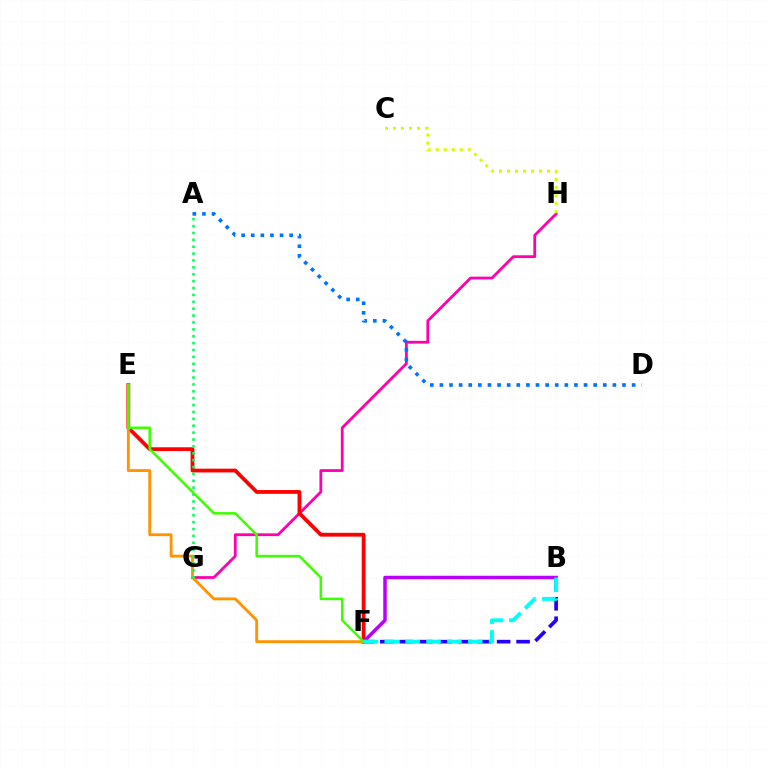{('G', 'H'): [{'color': '#ff00ac', 'line_style': 'solid', 'thickness': 2.0}], ('B', 'F'): [{'color': '#2500ff', 'line_style': 'dashed', 'thickness': 2.64}, {'color': '#b900ff', 'line_style': 'solid', 'thickness': 2.52}, {'color': '#00fff6', 'line_style': 'dashed', 'thickness': 2.83}], ('E', 'F'): [{'color': '#ff0000', 'line_style': 'solid', 'thickness': 2.73}, {'color': '#ff9400', 'line_style': 'solid', 'thickness': 2.05}, {'color': '#3dff00', 'line_style': 'solid', 'thickness': 1.83}], ('A', 'D'): [{'color': '#0074ff', 'line_style': 'dotted', 'thickness': 2.61}], ('A', 'G'): [{'color': '#00ff5c', 'line_style': 'dotted', 'thickness': 1.87}], ('C', 'H'): [{'color': '#d1ff00', 'line_style': 'dotted', 'thickness': 2.18}]}